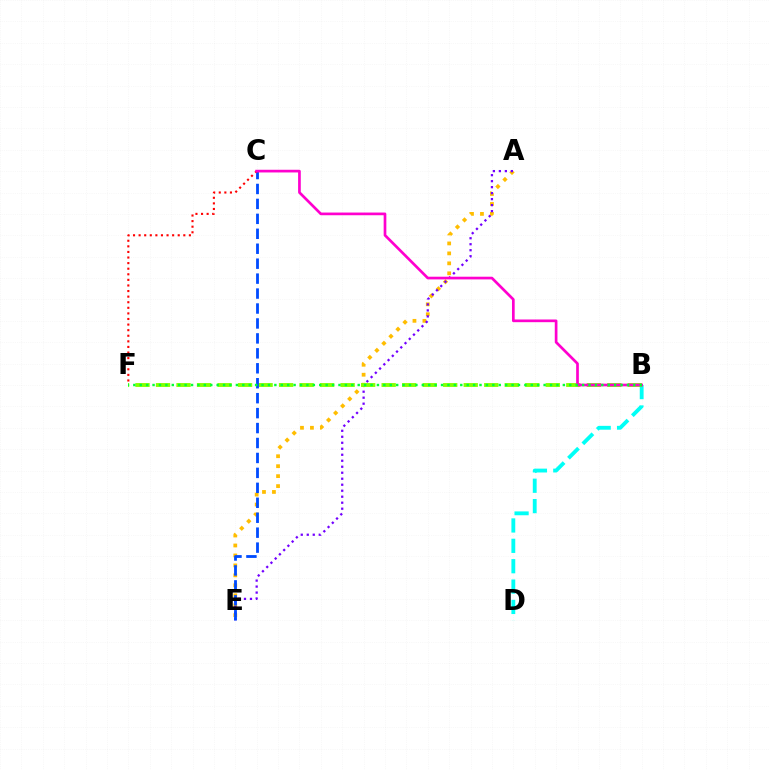{('A', 'E'): [{'color': '#ffbd00', 'line_style': 'dotted', 'thickness': 2.71}, {'color': '#7200ff', 'line_style': 'dotted', 'thickness': 1.63}], ('B', 'D'): [{'color': '#00fff6', 'line_style': 'dashed', 'thickness': 2.77}], ('B', 'F'): [{'color': '#84ff00', 'line_style': 'dashed', 'thickness': 2.79}, {'color': '#00ff39', 'line_style': 'dotted', 'thickness': 1.74}], ('C', 'E'): [{'color': '#004bff', 'line_style': 'dashed', 'thickness': 2.03}], ('C', 'F'): [{'color': '#ff0000', 'line_style': 'dotted', 'thickness': 1.52}], ('B', 'C'): [{'color': '#ff00cf', 'line_style': 'solid', 'thickness': 1.94}]}